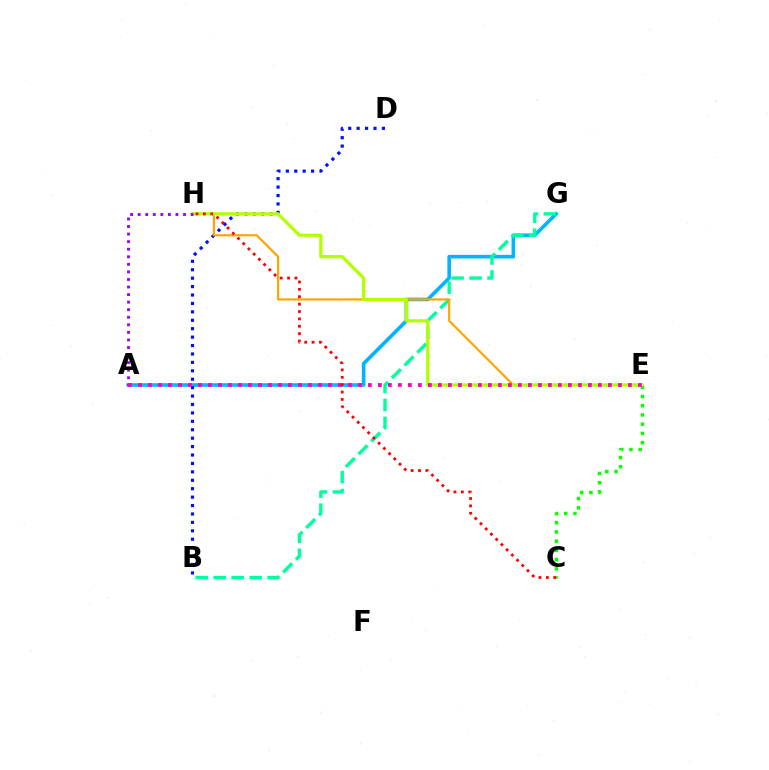{('A', 'G'): [{'color': '#00b5ff', 'line_style': 'solid', 'thickness': 2.6}], ('B', 'G'): [{'color': '#00ff9d', 'line_style': 'dashed', 'thickness': 2.44}], ('B', 'D'): [{'color': '#0010ff', 'line_style': 'dotted', 'thickness': 2.29}], ('E', 'H'): [{'color': '#ffa500', 'line_style': 'solid', 'thickness': 1.58}, {'color': '#b3ff00', 'line_style': 'solid', 'thickness': 2.35}], ('C', 'E'): [{'color': '#08ff00', 'line_style': 'dotted', 'thickness': 2.51}], ('A', 'H'): [{'color': '#9b00ff', 'line_style': 'dotted', 'thickness': 2.05}], ('A', 'E'): [{'color': '#ff00bd', 'line_style': 'dotted', 'thickness': 2.72}], ('C', 'H'): [{'color': '#ff0000', 'line_style': 'dotted', 'thickness': 2.01}]}